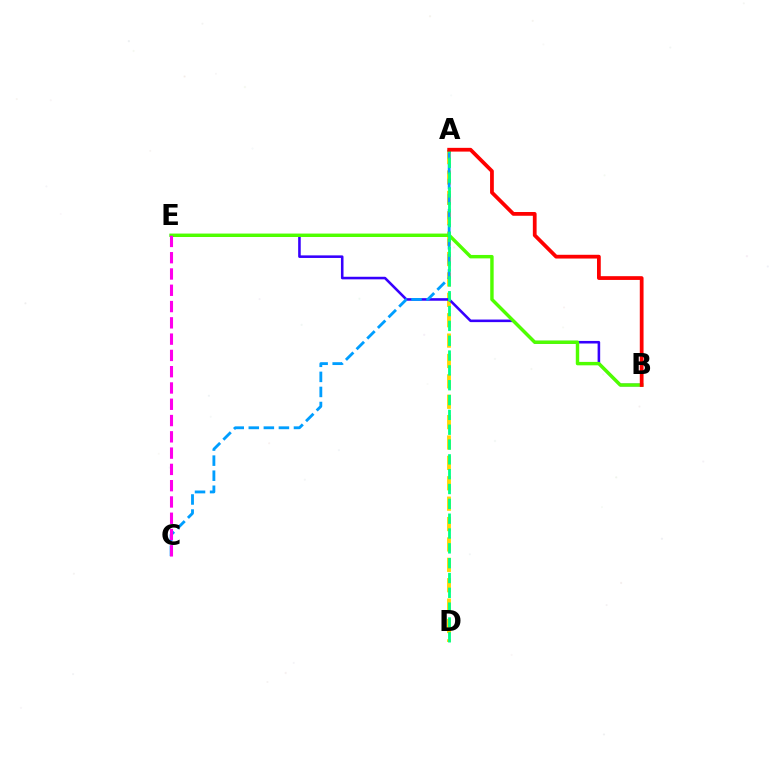{('A', 'D'): [{'color': '#ffd500', 'line_style': 'dashed', 'thickness': 2.77}, {'color': '#00ff86', 'line_style': 'dashed', 'thickness': 2.01}], ('B', 'E'): [{'color': '#3700ff', 'line_style': 'solid', 'thickness': 1.85}, {'color': '#4fff00', 'line_style': 'solid', 'thickness': 2.47}], ('A', 'C'): [{'color': '#009eff', 'line_style': 'dashed', 'thickness': 2.05}], ('C', 'E'): [{'color': '#ff00ed', 'line_style': 'dashed', 'thickness': 2.21}], ('A', 'B'): [{'color': '#ff0000', 'line_style': 'solid', 'thickness': 2.71}]}